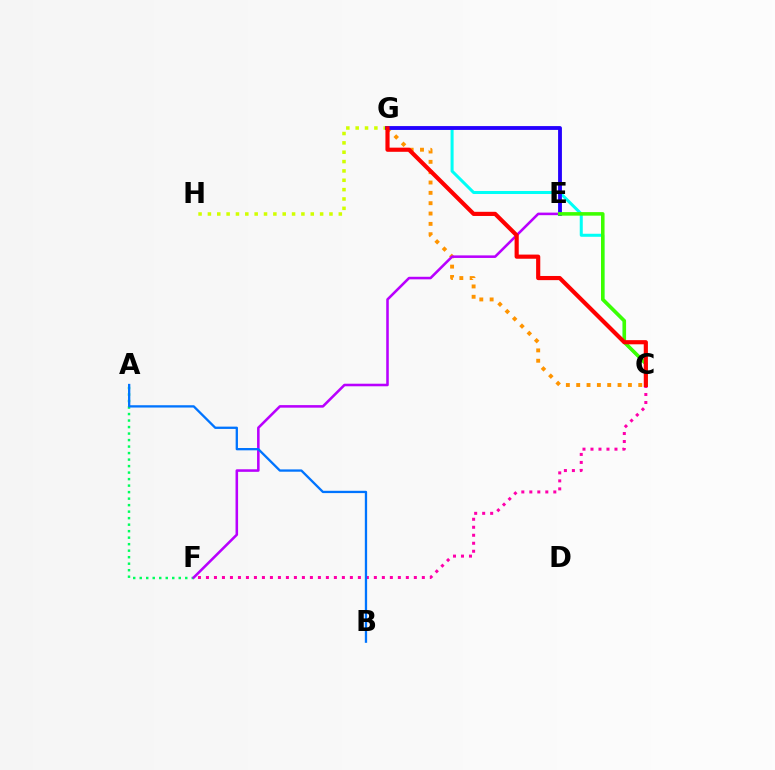{('C', 'G'): [{'color': '#00fff6', 'line_style': 'solid', 'thickness': 2.18}, {'color': '#ff9400', 'line_style': 'dotted', 'thickness': 2.81}, {'color': '#ff0000', 'line_style': 'solid', 'thickness': 2.99}], ('A', 'F'): [{'color': '#00ff5c', 'line_style': 'dotted', 'thickness': 1.77}], ('E', 'F'): [{'color': '#b900ff', 'line_style': 'solid', 'thickness': 1.84}], ('G', 'H'): [{'color': '#d1ff00', 'line_style': 'dotted', 'thickness': 2.54}], ('E', 'G'): [{'color': '#2500ff', 'line_style': 'solid', 'thickness': 2.76}], ('C', 'F'): [{'color': '#ff00ac', 'line_style': 'dotted', 'thickness': 2.17}], ('C', 'E'): [{'color': '#3dff00', 'line_style': 'solid', 'thickness': 2.56}], ('A', 'B'): [{'color': '#0074ff', 'line_style': 'solid', 'thickness': 1.66}]}